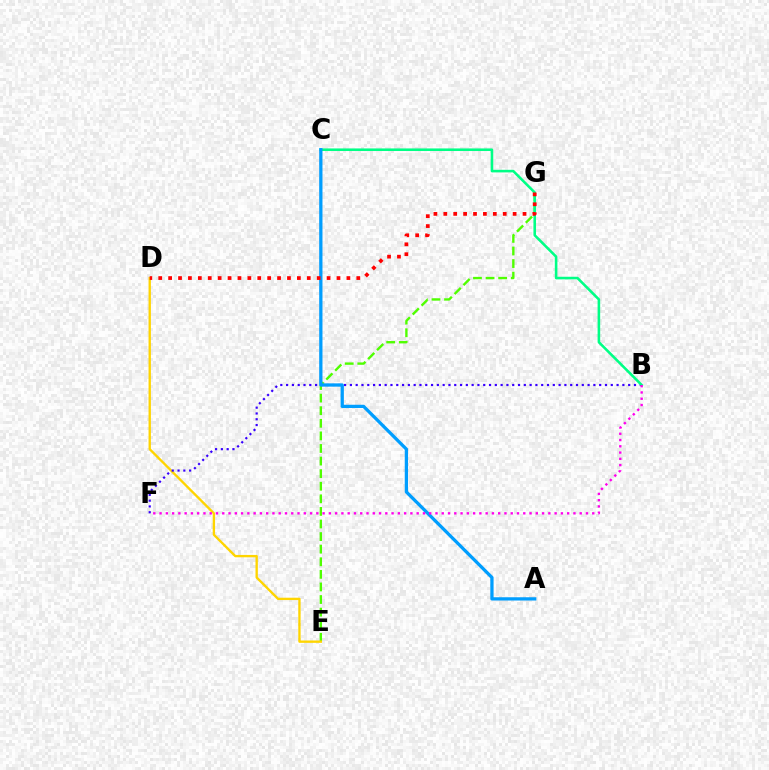{('E', 'G'): [{'color': '#4fff00', 'line_style': 'dashed', 'thickness': 1.71}], ('D', 'E'): [{'color': '#ffd500', 'line_style': 'solid', 'thickness': 1.69}], ('B', 'F'): [{'color': '#3700ff', 'line_style': 'dotted', 'thickness': 1.58}, {'color': '#ff00ed', 'line_style': 'dotted', 'thickness': 1.7}], ('B', 'C'): [{'color': '#00ff86', 'line_style': 'solid', 'thickness': 1.86}], ('A', 'C'): [{'color': '#009eff', 'line_style': 'solid', 'thickness': 2.36}], ('D', 'G'): [{'color': '#ff0000', 'line_style': 'dotted', 'thickness': 2.69}]}